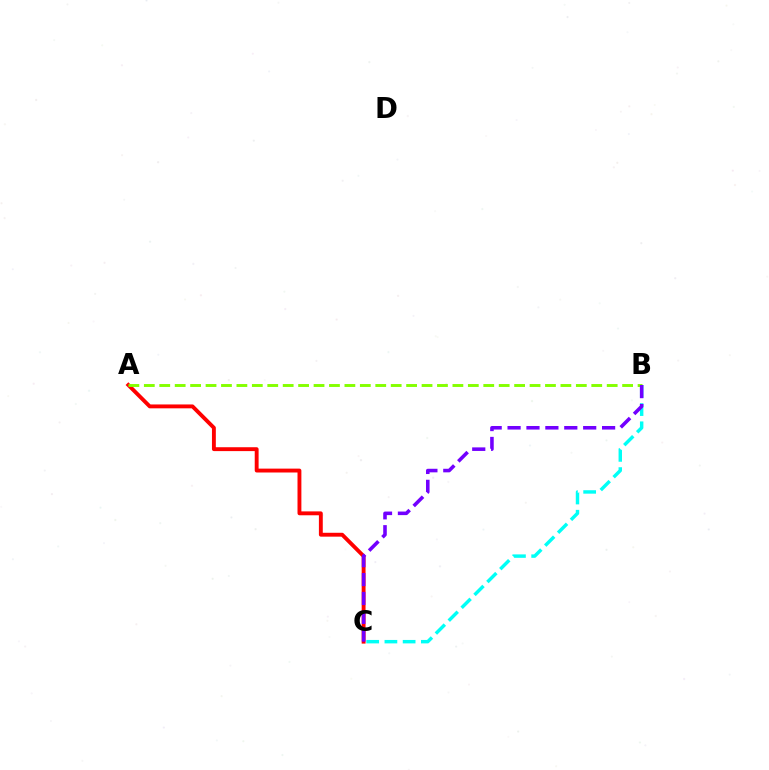{('A', 'C'): [{'color': '#ff0000', 'line_style': 'solid', 'thickness': 2.79}], ('B', 'C'): [{'color': '#00fff6', 'line_style': 'dashed', 'thickness': 2.48}, {'color': '#7200ff', 'line_style': 'dashed', 'thickness': 2.57}], ('A', 'B'): [{'color': '#84ff00', 'line_style': 'dashed', 'thickness': 2.1}]}